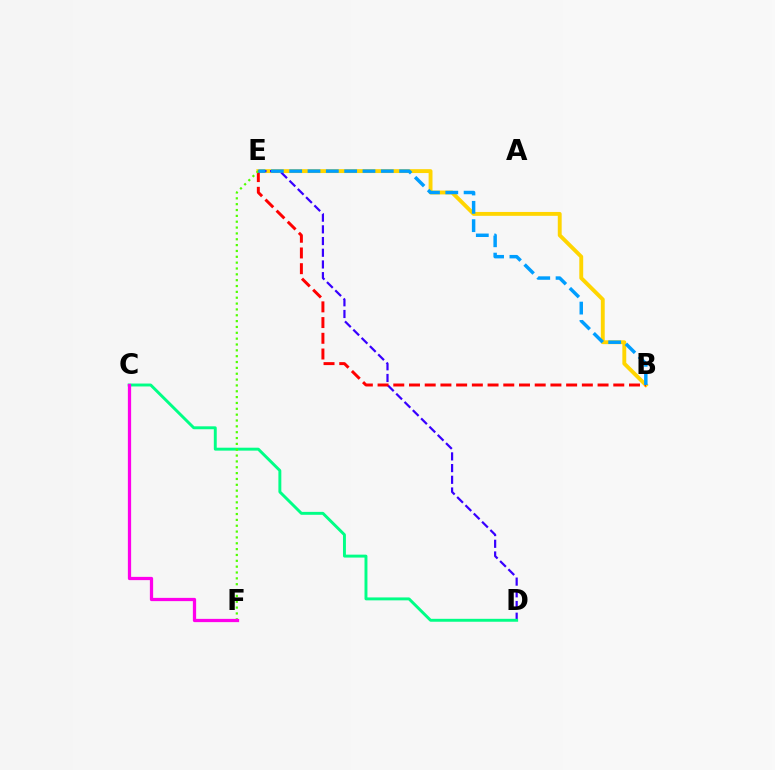{('B', 'E'): [{'color': '#ffd500', 'line_style': 'solid', 'thickness': 2.8}, {'color': '#ff0000', 'line_style': 'dashed', 'thickness': 2.13}, {'color': '#009eff', 'line_style': 'dashed', 'thickness': 2.49}], ('D', 'E'): [{'color': '#3700ff', 'line_style': 'dashed', 'thickness': 1.59}], ('C', 'D'): [{'color': '#00ff86', 'line_style': 'solid', 'thickness': 2.11}], ('E', 'F'): [{'color': '#4fff00', 'line_style': 'dotted', 'thickness': 1.59}], ('C', 'F'): [{'color': '#ff00ed', 'line_style': 'solid', 'thickness': 2.35}]}